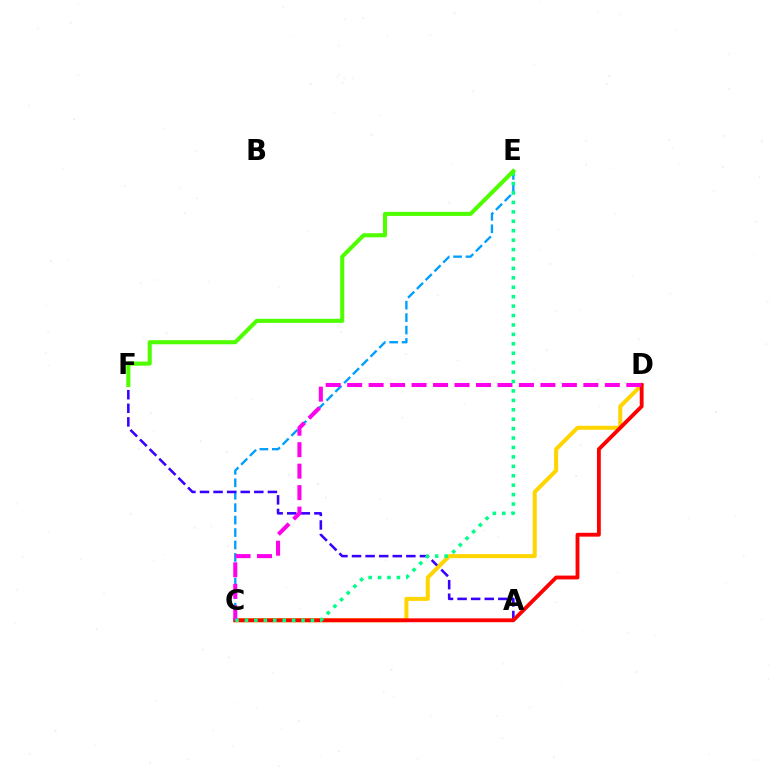{('C', 'E'): [{'color': '#009eff', 'line_style': 'dashed', 'thickness': 1.69}, {'color': '#00ff86', 'line_style': 'dotted', 'thickness': 2.56}], ('A', 'F'): [{'color': '#3700ff', 'line_style': 'dashed', 'thickness': 1.84}], ('C', 'D'): [{'color': '#ffd500', 'line_style': 'solid', 'thickness': 2.89}, {'color': '#ff0000', 'line_style': 'solid', 'thickness': 2.76}, {'color': '#ff00ed', 'line_style': 'dashed', 'thickness': 2.92}], ('E', 'F'): [{'color': '#4fff00', 'line_style': 'solid', 'thickness': 2.93}]}